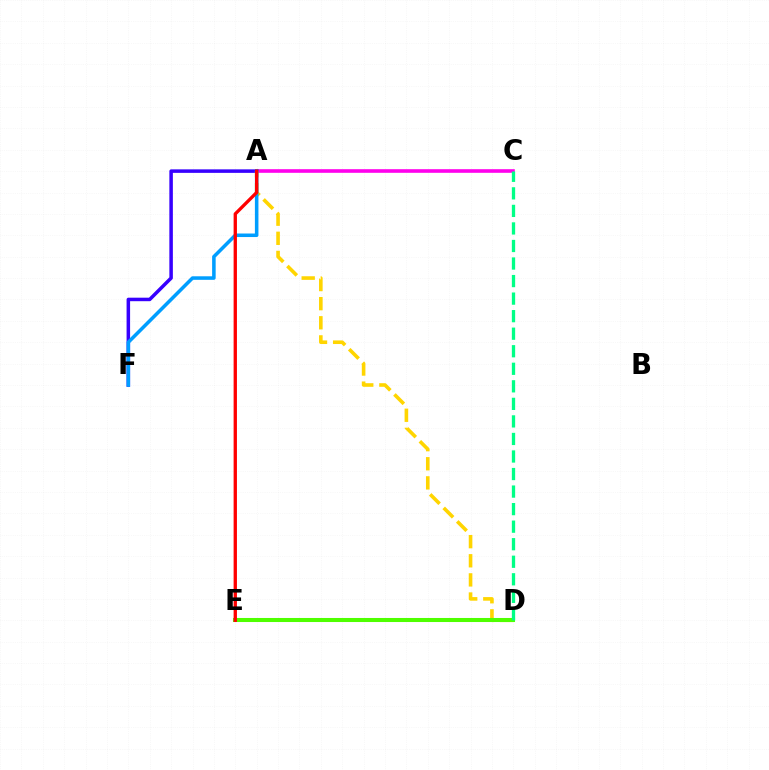{('A', 'C'): [{'color': '#ff00ed', 'line_style': 'solid', 'thickness': 2.6}], ('A', 'F'): [{'color': '#3700ff', 'line_style': 'solid', 'thickness': 2.53}, {'color': '#009eff', 'line_style': 'solid', 'thickness': 2.55}], ('A', 'D'): [{'color': '#ffd500', 'line_style': 'dashed', 'thickness': 2.6}], ('D', 'E'): [{'color': '#4fff00', 'line_style': 'solid', 'thickness': 2.91}], ('C', 'D'): [{'color': '#00ff86', 'line_style': 'dashed', 'thickness': 2.38}], ('A', 'E'): [{'color': '#ff0000', 'line_style': 'solid', 'thickness': 2.4}]}